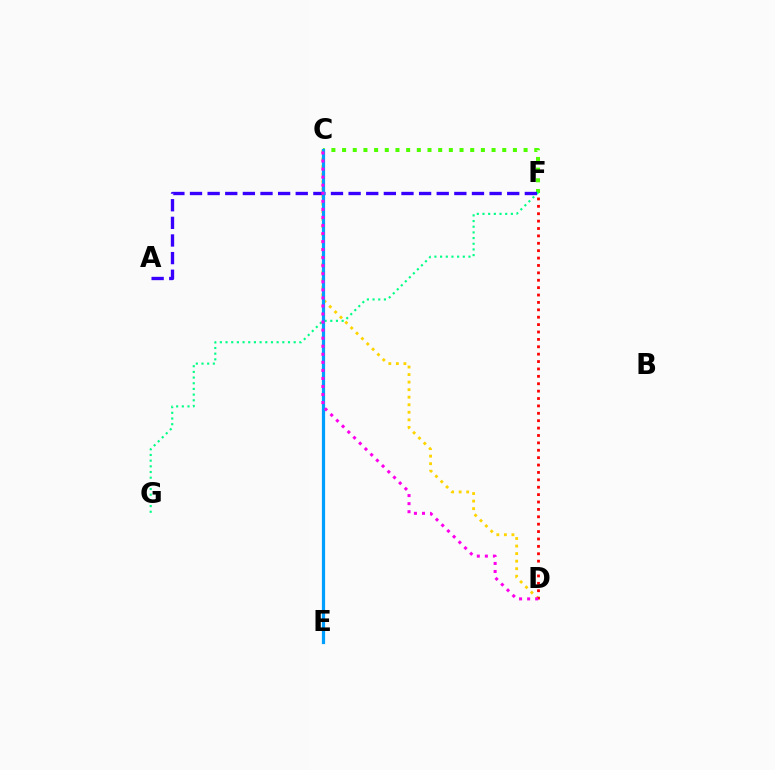{('C', 'F'): [{'color': '#4fff00', 'line_style': 'dotted', 'thickness': 2.9}], ('C', 'D'): [{'color': '#ffd500', 'line_style': 'dotted', 'thickness': 2.05}, {'color': '#ff00ed', 'line_style': 'dotted', 'thickness': 2.19}], ('D', 'F'): [{'color': '#ff0000', 'line_style': 'dotted', 'thickness': 2.01}], ('F', 'G'): [{'color': '#00ff86', 'line_style': 'dotted', 'thickness': 1.54}], ('A', 'F'): [{'color': '#3700ff', 'line_style': 'dashed', 'thickness': 2.39}], ('C', 'E'): [{'color': '#009eff', 'line_style': 'solid', 'thickness': 2.31}]}